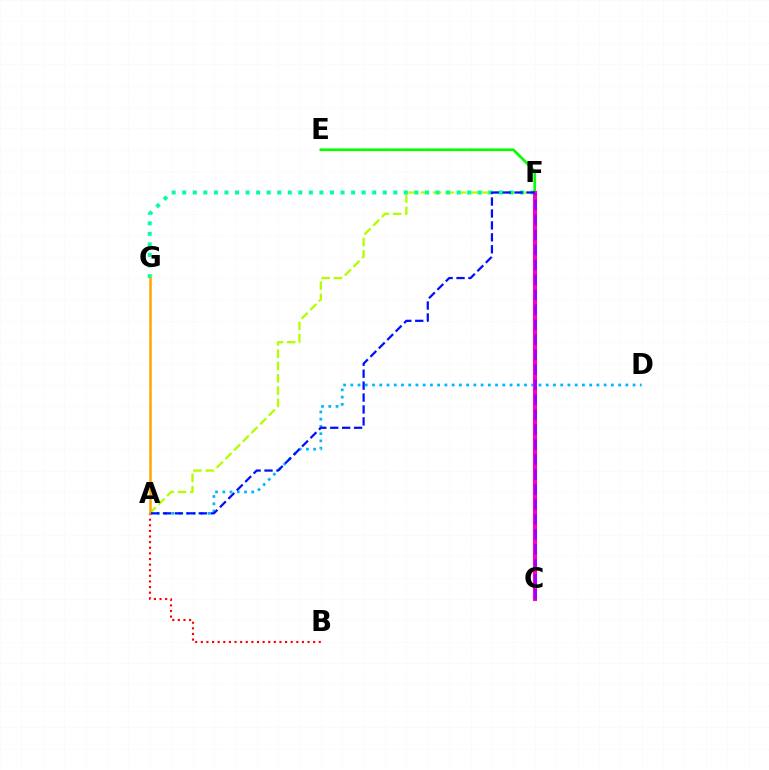{('A', 'D'): [{'color': '#00b5ff', 'line_style': 'dotted', 'thickness': 1.97}], ('A', 'B'): [{'color': '#ff0000', 'line_style': 'dotted', 'thickness': 1.53}], ('E', 'F'): [{'color': '#08ff00', 'line_style': 'solid', 'thickness': 1.93}], ('A', 'F'): [{'color': '#b3ff00', 'line_style': 'dashed', 'thickness': 1.67}, {'color': '#0010ff', 'line_style': 'dashed', 'thickness': 1.62}], ('F', 'G'): [{'color': '#00ff9d', 'line_style': 'dotted', 'thickness': 2.87}], ('A', 'G'): [{'color': '#ffa500', 'line_style': 'solid', 'thickness': 1.81}], ('C', 'F'): [{'color': '#ff00bd', 'line_style': 'solid', 'thickness': 2.94}, {'color': '#9b00ff', 'line_style': 'dashed', 'thickness': 2.03}]}